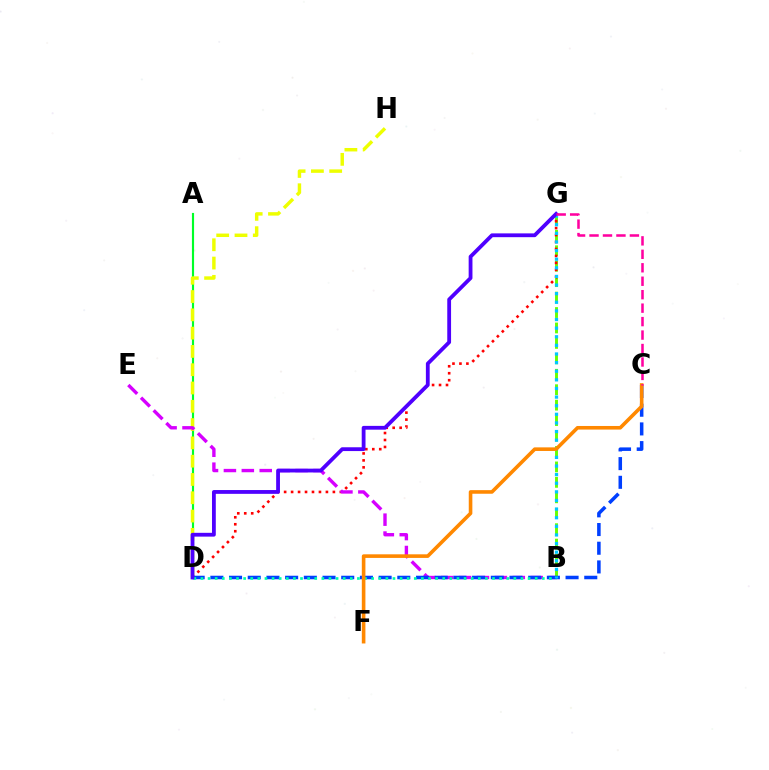{('A', 'D'): [{'color': '#00ff27', 'line_style': 'solid', 'thickness': 1.55}], ('D', 'H'): [{'color': '#eeff00', 'line_style': 'dashed', 'thickness': 2.49}], ('B', 'G'): [{'color': '#66ff00', 'line_style': 'dashed', 'thickness': 2.1}, {'color': '#00c7ff', 'line_style': 'dotted', 'thickness': 2.34}], ('D', 'G'): [{'color': '#ff0000', 'line_style': 'dotted', 'thickness': 1.89}, {'color': '#4f00ff', 'line_style': 'solid', 'thickness': 2.74}], ('B', 'E'): [{'color': '#d600ff', 'line_style': 'dashed', 'thickness': 2.43}], ('C', 'D'): [{'color': '#003fff', 'line_style': 'dashed', 'thickness': 2.54}], ('B', 'D'): [{'color': '#00ffaf', 'line_style': 'dotted', 'thickness': 1.93}], ('C', 'F'): [{'color': '#ff8800', 'line_style': 'solid', 'thickness': 2.59}], ('C', 'G'): [{'color': '#ff00a0', 'line_style': 'dashed', 'thickness': 1.83}]}